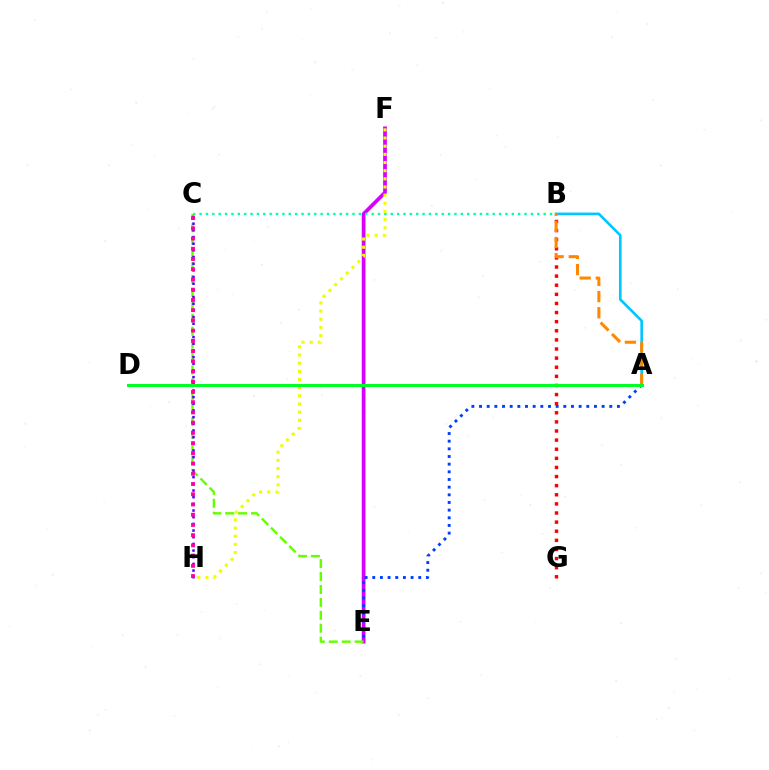{('E', 'F'): [{'color': '#d600ff', 'line_style': 'solid', 'thickness': 2.68}], ('C', 'E'): [{'color': '#66ff00', 'line_style': 'dashed', 'thickness': 1.76}], ('A', 'B'): [{'color': '#00c7ff', 'line_style': 'solid', 'thickness': 1.9}, {'color': '#ff8800', 'line_style': 'dashed', 'thickness': 2.19}], ('B', 'C'): [{'color': '#00ffaf', 'line_style': 'dotted', 'thickness': 1.73}], ('A', 'E'): [{'color': '#003fff', 'line_style': 'dotted', 'thickness': 2.08}], ('F', 'H'): [{'color': '#eeff00', 'line_style': 'dotted', 'thickness': 2.22}], ('C', 'H'): [{'color': '#4f00ff', 'line_style': 'dotted', 'thickness': 1.81}, {'color': '#ff00a0', 'line_style': 'dotted', 'thickness': 2.78}], ('B', 'G'): [{'color': '#ff0000', 'line_style': 'dotted', 'thickness': 2.48}], ('A', 'D'): [{'color': '#00ff27', 'line_style': 'solid', 'thickness': 2.17}]}